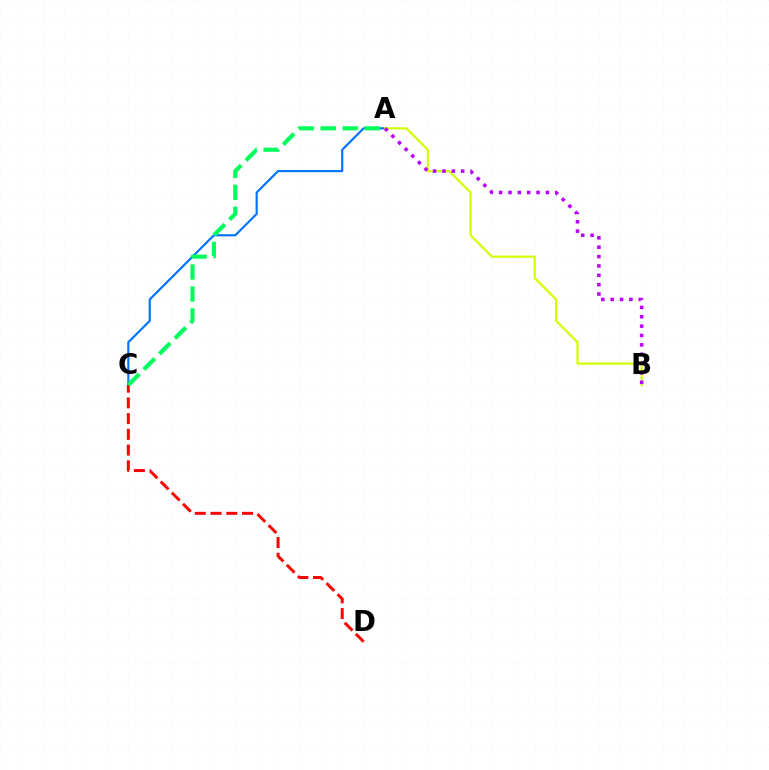{('A', 'C'): [{'color': '#0074ff', 'line_style': 'solid', 'thickness': 1.55}, {'color': '#00ff5c', 'line_style': 'dashed', 'thickness': 2.99}], ('A', 'B'): [{'color': '#d1ff00', 'line_style': 'solid', 'thickness': 1.59}, {'color': '#b900ff', 'line_style': 'dotted', 'thickness': 2.54}], ('C', 'D'): [{'color': '#ff0000', 'line_style': 'dashed', 'thickness': 2.14}]}